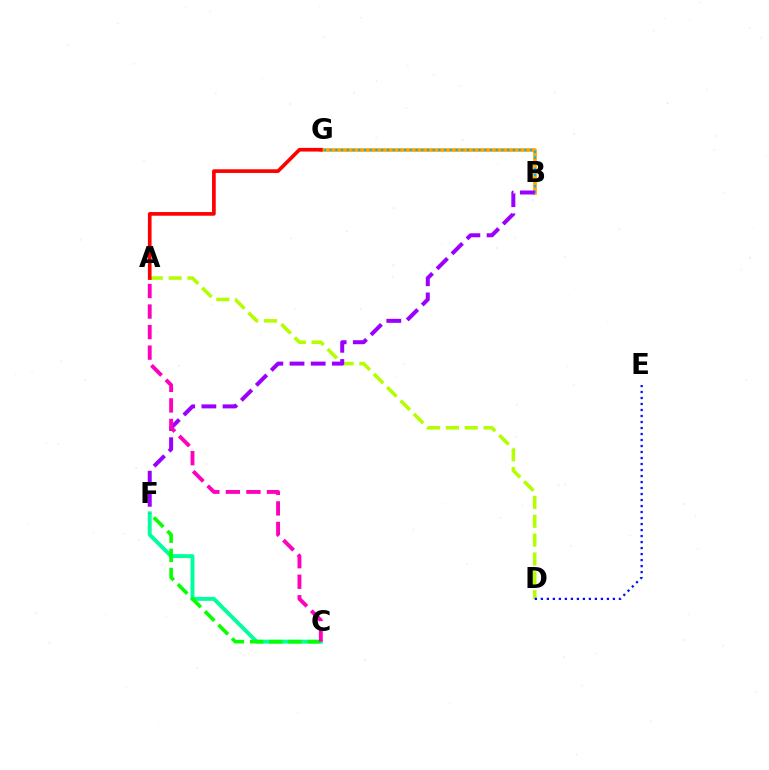{('A', 'D'): [{'color': '#b3ff00', 'line_style': 'dashed', 'thickness': 2.56}], ('B', 'G'): [{'color': '#ffa500', 'line_style': 'solid', 'thickness': 2.66}, {'color': '#00b5ff', 'line_style': 'dotted', 'thickness': 1.56}], ('C', 'F'): [{'color': '#00ff9d', 'line_style': 'solid', 'thickness': 2.82}, {'color': '#08ff00', 'line_style': 'dashed', 'thickness': 2.61}], ('D', 'E'): [{'color': '#0010ff', 'line_style': 'dotted', 'thickness': 1.63}], ('B', 'F'): [{'color': '#9b00ff', 'line_style': 'dashed', 'thickness': 2.88}], ('A', 'G'): [{'color': '#ff0000', 'line_style': 'solid', 'thickness': 2.64}], ('A', 'C'): [{'color': '#ff00bd', 'line_style': 'dashed', 'thickness': 2.79}]}